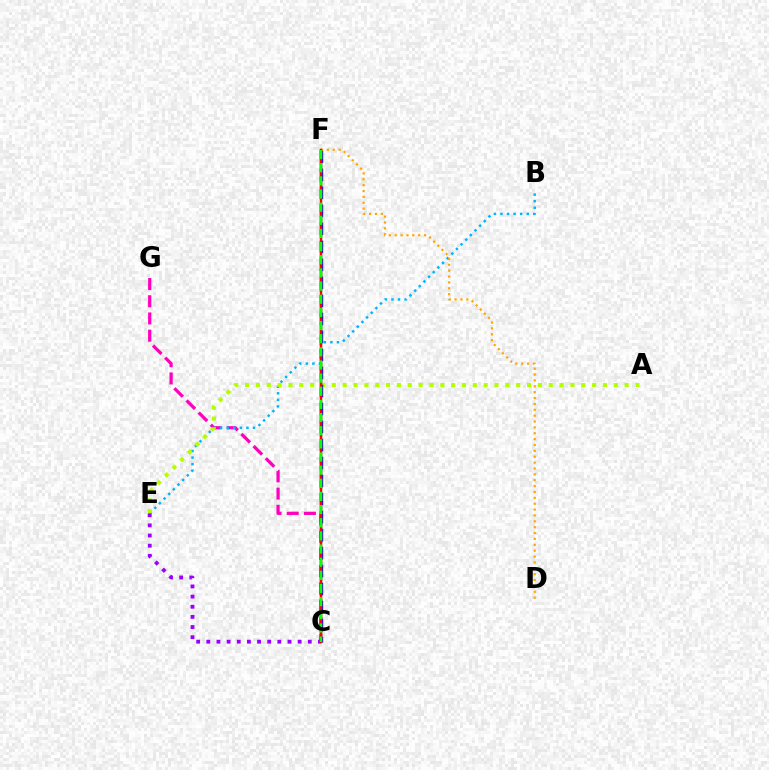{('C', 'G'): [{'color': '#ff00bd', 'line_style': 'dashed', 'thickness': 2.34}], ('B', 'E'): [{'color': '#00b5ff', 'line_style': 'dotted', 'thickness': 1.78}], ('C', 'F'): [{'color': '#00ff9d', 'line_style': 'dashed', 'thickness': 1.8}, {'color': '#0010ff', 'line_style': 'dashed', 'thickness': 2.45}, {'color': '#ff0000', 'line_style': 'solid', 'thickness': 1.78}, {'color': '#08ff00', 'line_style': 'dashed', 'thickness': 1.79}], ('A', 'E'): [{'color': '#b3ff00', 'line_style': 'dotted', 'thickness': 2.95}], ('C', 'E'): [{'color': '#9b00ff', 'line_style': 'dotted', 'thickness': 2.76}], ('D', 'F'): [{'color': '#ffa500', 'line_style': 'dotted', 'thickness': 1.6}]}